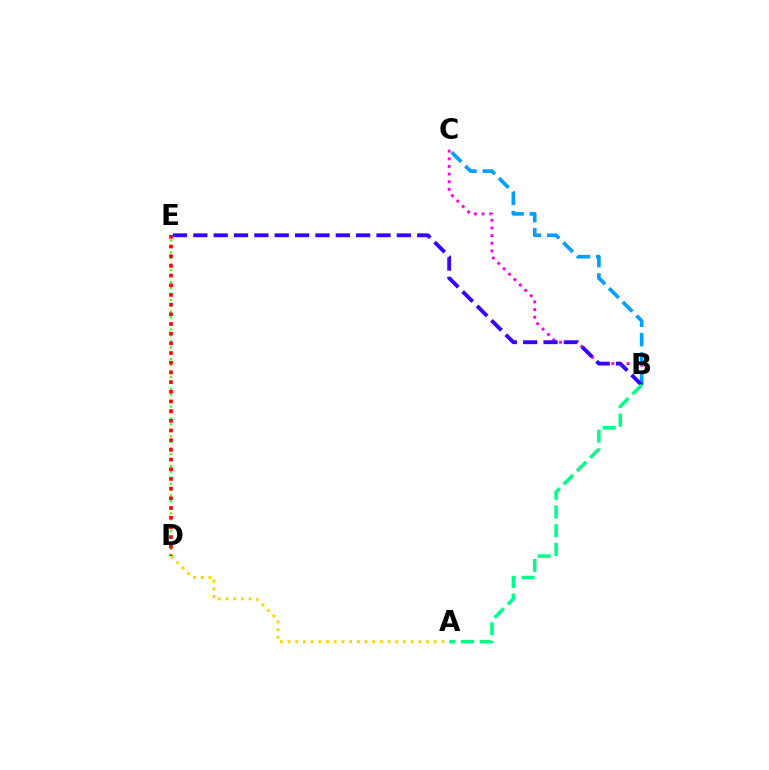{('D', 'E'): [{'color': '#4fff00', 'line_style': 'dotted', 'thickness': 1.61}, {'color': '#ff0000', 'line_style': 'dotted', 'thickness': 2.63}], ('B', 'C'): [{'color': '#ff00ed', 'line_style': 'dotted', 'thickness': 2.08}, {'color': '#009eff', 'line_style': 'dashed', 'thickness': 2.63}], ('A', 'D'): [{'color': '#ffd500', 'line_style': 'dotted', 'thickness': 2.09}], ('B', 'E'): [{'color': '#3700ff', 'line_style': 'dashed', 'thickness': 2.76}], ('A', 'B'): [{'color': '#00ff86', 'line_style': 'dashed', 'thickness': 2.54}]}